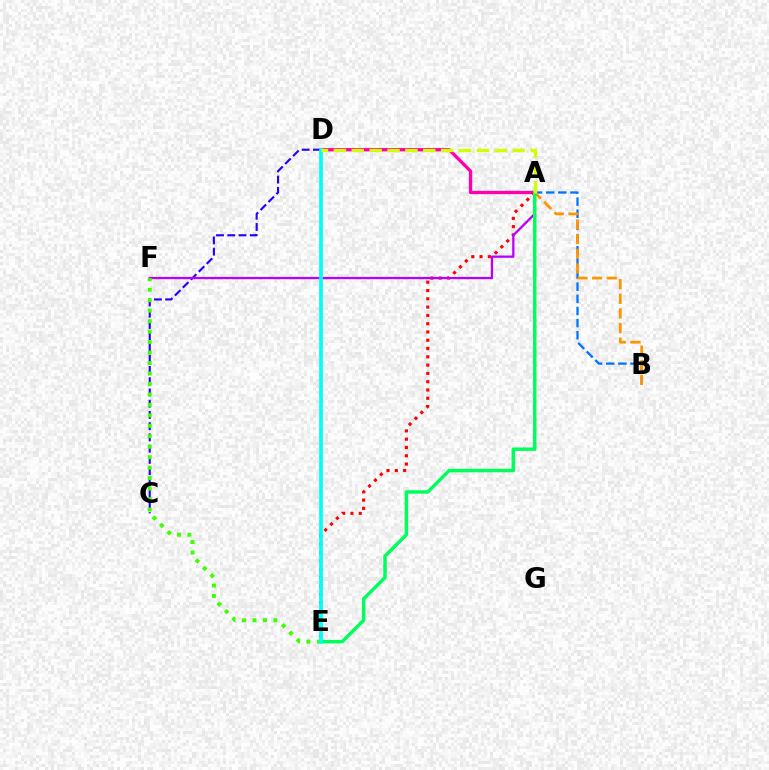{('A', 'D'): [{'color': '#ff00ac', 'line_style': 'solid', 'thickness': 2.39}, {'color': '#d1ff00', 'line_style': 'dashed', 'thickness': 2.43}], ('A', 'B'): [{'color': '#0074ff', 'line_style': 'dashed', 'thickness': 1.65}, {'color': '#ff9400', 'line_style': 'dashed', 'thickness': 1.99}], ('C', 'D'): [{'color': '#2500ff', 'line_style': 'dashed', 'thickness': 1.53}], ('A', 'E'): [{'color': '#ff0000', 'line_style': 'dotted', 'thickness': 2.25}, {'color': '#00ff5c', 'line_style': 'solid', 'thickness': 2.5}], ('A', 'F'): [{'color': '#b900ff', 'line_style': 'solid', 'thickness': 1.64}], ('E', 'F'): [{'color': '#3dff00', 'line_style': 'dotted', 'thickness': 2.84}], ('D', 'E'): [{'color': '#00fff6', 'line_style': 'solid', 'thickness': 2.67}]}